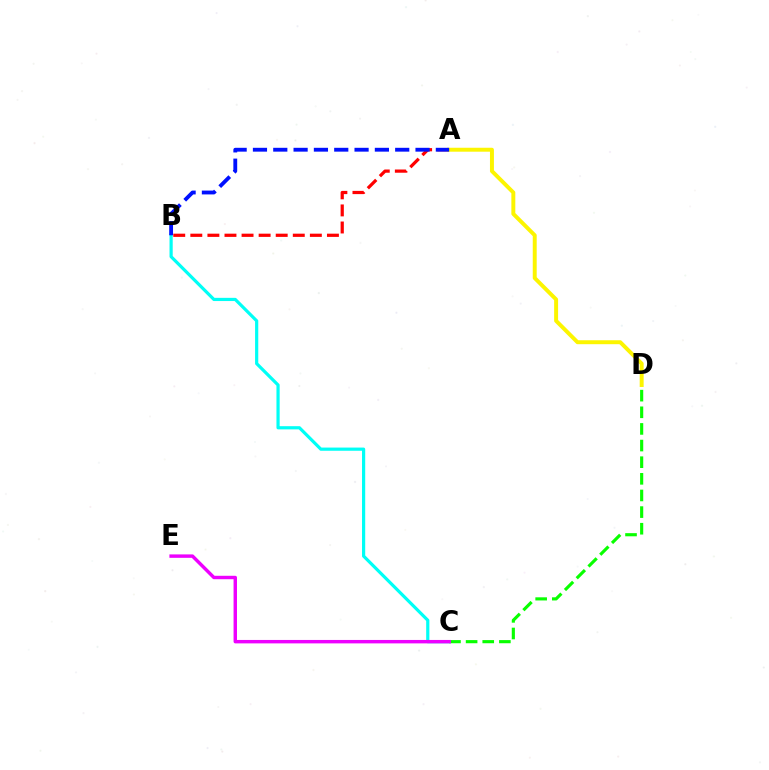{('B', 'C'): [{'color': '#00fff6', 'line_style': 'solid', 'thickness': 2.3}], ('C', 'D'): [{'color': '#08ff00', 'line_style': 'dashed', 'thickness': 2.26}], ('A', 'B'): [{'color': '#ff0000', 'line_style': 'dashed', 'thickness': 2.32}, {'color': '#0010ff', 'line_style': 'dashed', 'thickness': 2.76}], ('A', 'D'): [{'color': '#fcf500', 'line_style': 'solid', 'thickness': 2.84}], ('C', 'E'): [{'color': '#ee00ff', 'line_style': 'solid', 'thickness': 2.47}]}